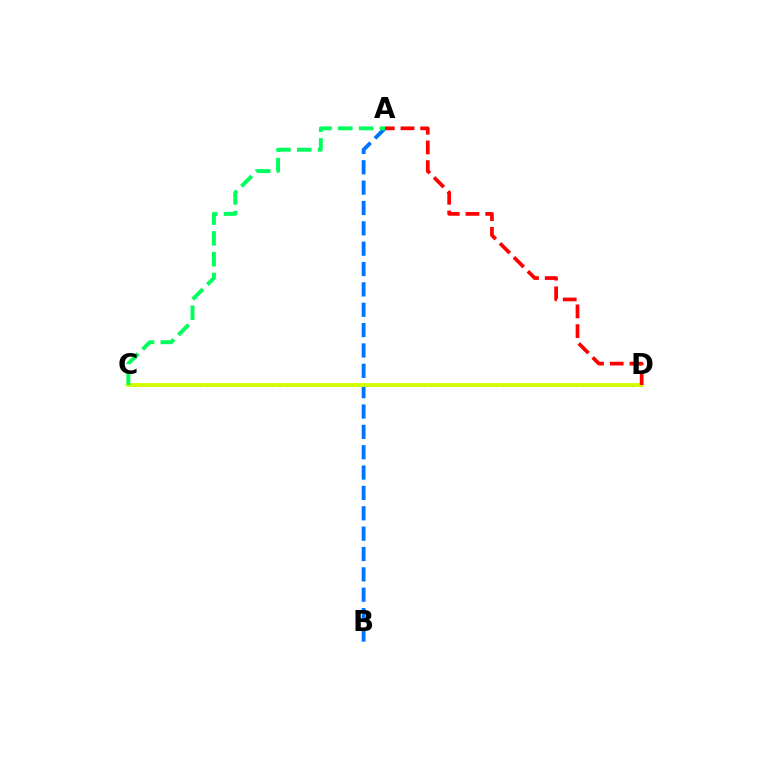{('C', 'D'): [{'color': '#b900ff', 'line_style': 'dotted', 'thickness': 1.96}, {'color': '#d1ff00', 'line_style': 'solid', 'thickness': 2.78}], ('A', 'B'): [{'color': '#0074ff', 'line_style': 'dashed', 'thickness': 2.76}], ('A', 'C'): [{'color': '#00ff5c', 'line_style': 'dashed', 'thickness': 2.83}], ('A', 'D'): [{'color': '#ff0000', 'line_style': 'dashed', 'thickness': 2.68}]}